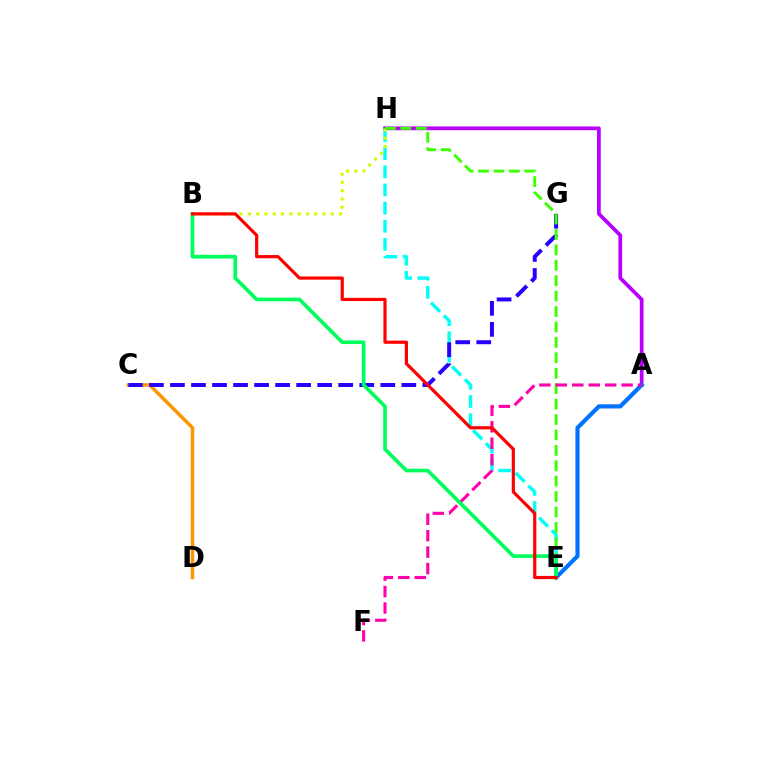{('A', 'H'): [{'color': '#b900ff', 'line_style': 'solid', 'thickness': 2.7}], ('C', 'D'): [{'color': '#ff9400', 'line_style': 'solid', 'thickness': 2.49}], ('A', 'E'): [{'color': '#0074ff', 'line_style': 'solid', 'thickness': 3.0}], ('E', 'H'): [{'color': '#00fff6', 'line_style': 'dashed', 'thickness': 2.46}, {'color': '#3dff00', 'line_style': 'dashed', 'thickness': 2.1}], ('B', 'H'): [{'color': '#d1ff00', 'line_style': 'dotted', 'thickness': 2.25}], ('C', 'G'): [{'color': '#2500ff', 'line_style': 'dashed', 'thickness': 2.86}], ('A', 'F'): [{'color': '#ff00ac', 'line_style': 'dashed', 'thickness': 2.23}], ('B', 'E'): [{'color': '#00ff5c', 'line_style': 'solid', 'thickness': 2.64}, {'color': '#ff0000', 'line_style': 'solid', 'thickness': 2.3}]}